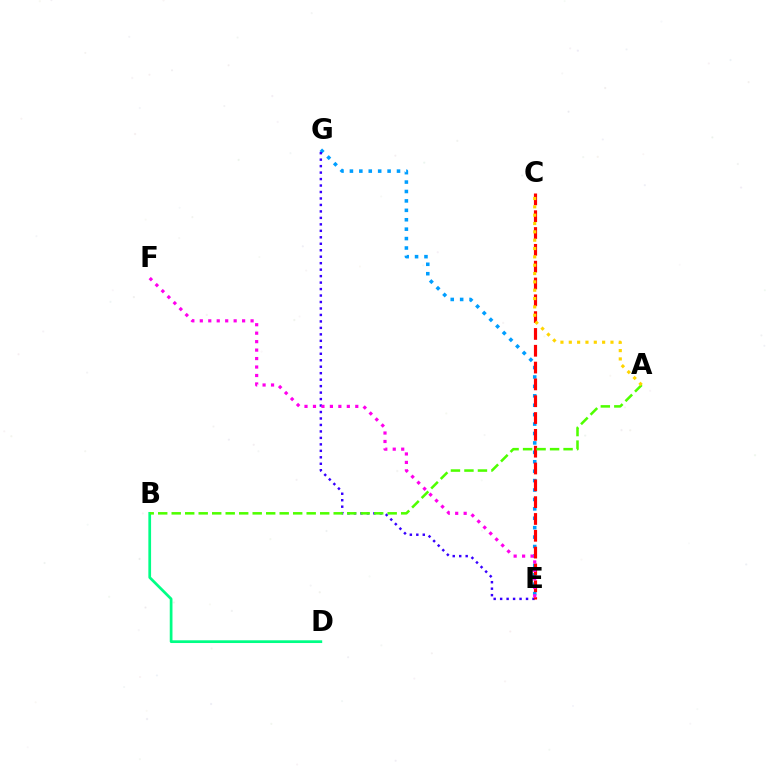{('E', 'G'): [{'color': '#009eff', 'line_style': 'dotted', 'thickness': 2.56}, {'color': '#3700ff', 'line_style': 'dotted', 'thickness': 1.76}], ('B', 'D'): [{'color': '#00ff86', 'line_style': 'solid', 'thickness': 1.96}], ('C', 'E'): [{'color': '#ff0000', 'line_style': 'dashed', 'thickness': 2.29}], ('A', 'B'): [{'color': '#4fff00', 'line_style': 'dashed', 'thickness': 1.83}], ('E', 'F'): [{'color': '#ff00ed', 'line_style': 'dotted', 'thickness': 2.3}], ('A', 'C'): [{'color': '#ffd500', 'line_style': 'dotted', 'thickness': 2.27}]}